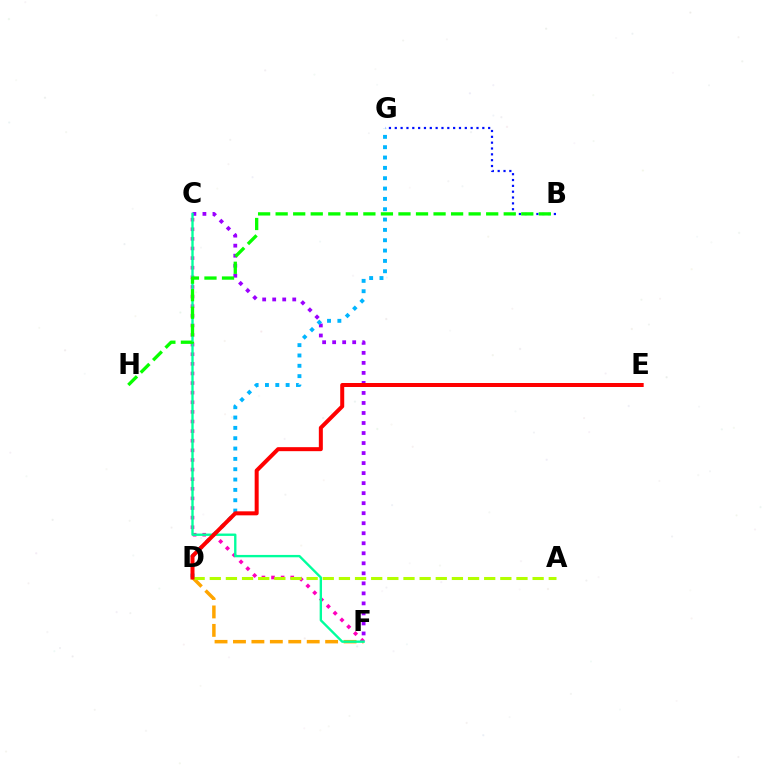{('D', 'F'): [{'color': '#ffa500', 'line_style': 'dashed', 'thickness': 2.5}], ('C', 'F'): [{'color': '#ff00bd', 'line_style': 'dotted', 'thickness': 2.61}, {'color': '#9b00ff', 'line_style': 'dotted', 'thickness': 2.72}, {'color': '#00ff9d', 'line_style': 'solid', 'thickness': 1.7}], ('B', 'G'): [{'color': '#0010ff', 'line_style': 'dotted', 'thickness': 1.59}], ('D', 'G'): [{'color': '#00b5ff', 'line_style': 'dotted', 'thickness': 2.81}], ('A', 'D'): [{'color': '#b3ff00', 'line_style': 'dashed', 'thickness': 2.19}], ('B', 'H'): [{'color': '#08ff00', 'line_style': 'dashed', 'thickness': 2.38}], ('D', 'E'): [{'color': '#ff0000', 'line_style': 'solid', 'thickness': 2.88}]}